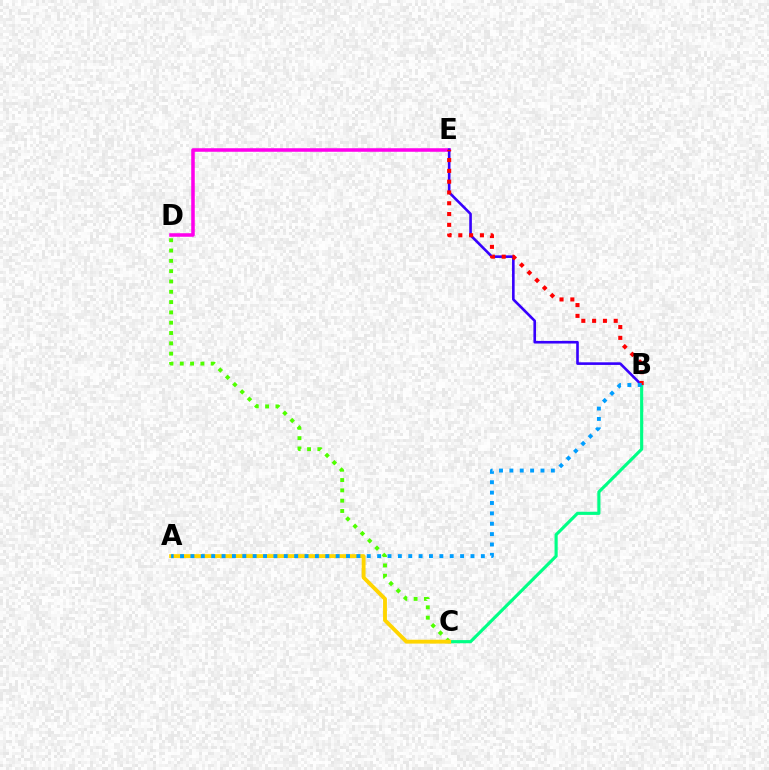{('D', 'E'): [{'color': '#ff00ed', 'line_style': 'solid', 'thickness': 2.55}], ('B', 'E'): [{'color': '#3700ff', 'line_style': 'solid', 'thickness': 1.88}, {'color': '#ff0000', 'line_style': 'dotted', 'thickness': 2.93}], ('C', 'D'): [{'color': '#4fff00', 'line_style': 'dotted', 'thickness': 2.8}], ('B', 'C'): [{'color': '#00ff86', 'line_style': 'solid', 'thickness': 2.26}], ('A', 'C'): [{'color': '#ffd500', 'line_style': 'solid', 'thickness': 2.79}], ('A', 'B'): [{'color': '#009eff', 'line_style': 'dotted', 'thickness': 2.82}]}